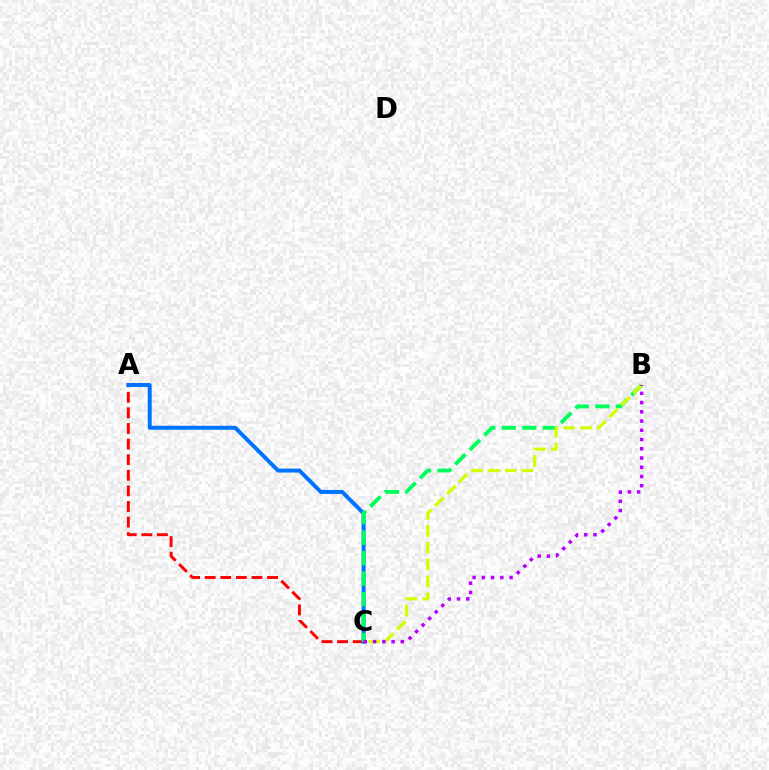{('A', 'C'): [{'color': '#ff0000', 'line_style': 'dashed', 'thickness': 2.12}, {'color': '#0074ff', 'line_style': 'solid', 'thickness': 2.85}], ('B', 'C'): [{'color': '#00ff5c', 'line_style': 'dashed', 'thickness': 2.78}, {'color': '#d1ff00', 'line_style': 'dashed', 'thickness': 2.29}, {'color': '#b900ff', 'line_style': 'dotted', 'thickness': 2.51}]}